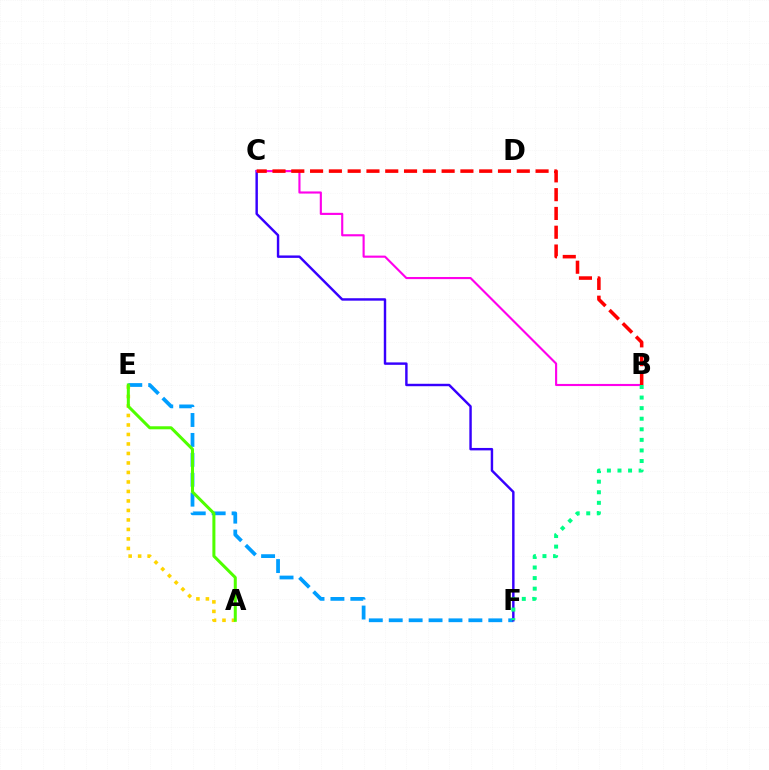{('E', 'F'): [{'color': '#009eff', 'line_style': 'dashed', 'thickness': 2.71}], ('C', 'F'): [{'color': '#3700ff', 'line_style': 'solid', 'thickness': 1.75}], ('A', 'E'): [{'color': '#ffd500', 'line_style': 'dotted', 'thickness': 2.58}, {'color': '#4fff00', 'line_style': 'solid', 'thickness': 2.17}], ('B', 'C'): [{'color': '#ff00ed', 'line_style': 'solid', 'thickness': 1.53}, {'color': '#ff0000', 'line_style': 'dashed', 'thickness': 2.55}], ('B', 'F'): [{'color': '#00ff86', 'line_style': 'dotted', 'thickness': 2.87}]}